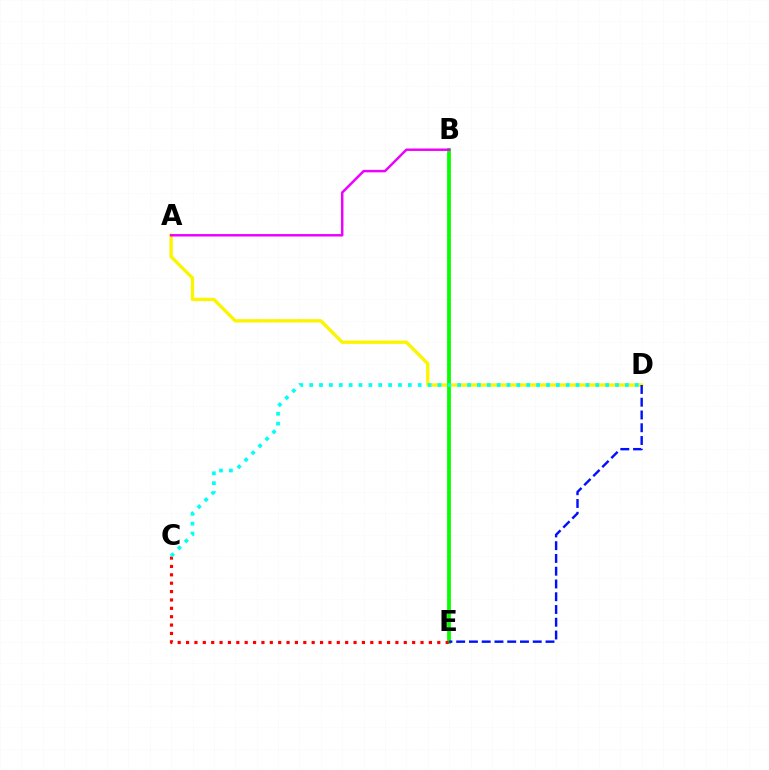{('A', 'D'): [{'color': '#fcf500', 'line_style': 'solid', 'thickness': 2.41}], ('B', 'E'): [{'color': '#08ff00', 'line_style': 'solid', 'thickness': 2.74}], ('C', 'E'): [{'color': '#ff0000', 'line_style': 'dotted', 'thickness': 2.28}], ('C', 'D'): [{'color': '#00fff6', 'line_style': 'dotted', 'thickness': 2.68}], ('D', 'E'): [{'color': '#0010ff', 'line_style': 'dashed', 'thickness': 1.73}], ('A', 'B'): [{'color': '#ee00ff', 'line_style': 'solid', 'thickness': 1.77}]}